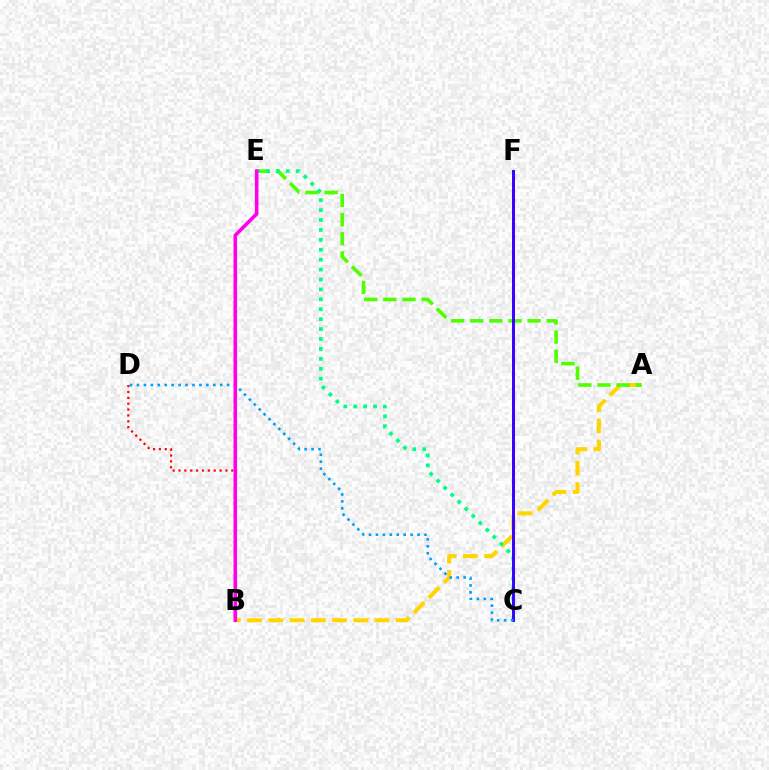{('A', 'B'): [{'color': '#ffd500', 'line_style': 'dashed', 'thickness': 2.89}], ('A', 'E'): [{'color': '#4fff00', 'line_style': 'dashed', 'thickness': 2.6}], ('C', 'E'): [{'color': '#00ff86', 'line_style': 'dotted', 'thickness': 2.69}], ('C', 'F'): [{'color': '#3700ff', 'line_style': 'solid', 'thickness': 2.11}], ('B', 'D'): [{'color': '#ff0000', 'line_style': 'dotted', 'thickness': 1.59}], ('C', 'D'): [{'color': '#009eff', 'line_style': 'dotted', 'thickness': 1.88}], ('B', 'E'): [{'color': '#ff00ed', 'line_style': 'solid', 'thickness': 2.59}]}